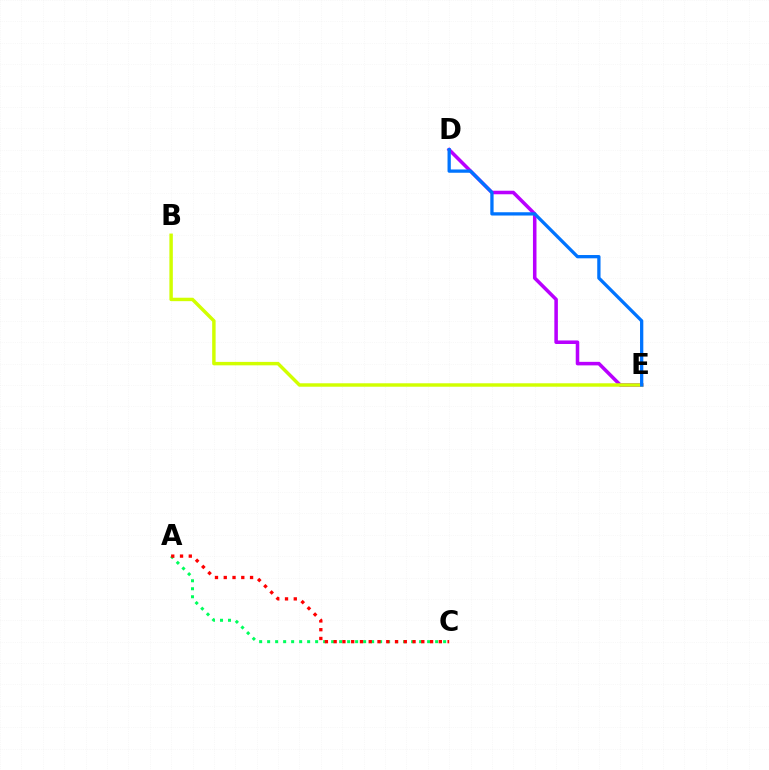{('D', 'E'): [{'color': '#b900ff', 'line_style': 'solid', 'thickness': 2.55}, {'color': '#0074ff', 'line_style': 'solid', 'thickness': 2.37}], ('A', 'C'): [{'color': '#00ff5c', 'line_style': 'dotted', 'thickness': 2.17}, {'color': '#ff0000', 'line_style': 'dotted', 'thickness': 2.38}], ('B', 'E'): [{'color': '#d1ff00', 'line_style': 'solid', 'thickness': 2.48}]}